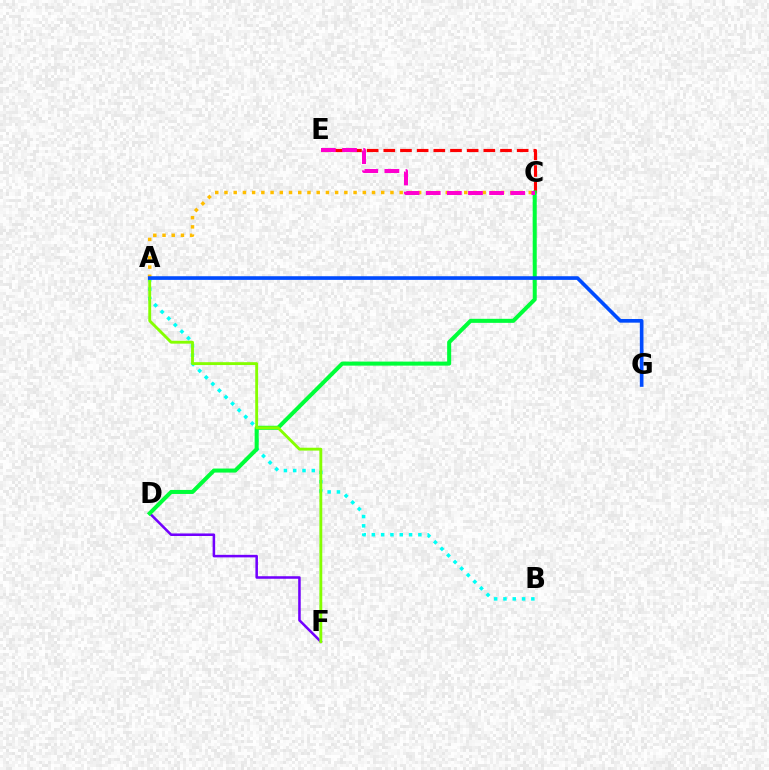{('A', 'B'): [{'color': '#00fff6', 'line_style': 'dotted', 'thickness': 2.53}], ('D', 'F'): [{'color': '#7200ff', 'line_style': 'solid', 'thickness': 1.83}], ('C', 'E'): [{'color': '#ff0000', 'line_style': 'dashed', 'thickness': 2.26}, {'color': '#ff00cf', 'line_style': 'dashed', 'thickness': 2.87}], ('C', 'D'): [{'color': '#00ff39', 'line_style': 'solid', 'thickness': 2.9}], ('A', 'F'): [{'color': '#84ff00', 'line_style': 'solid', 'thickness': 2.06}], ('A', 'C'): [{'color': '#ffbd00', 'line_style': 'dotted', 'thickness': 2.51}], ('A', 'G'): [{'color': '#004bff', 'line_style': 'solid', 'thickness': 2.63}]}